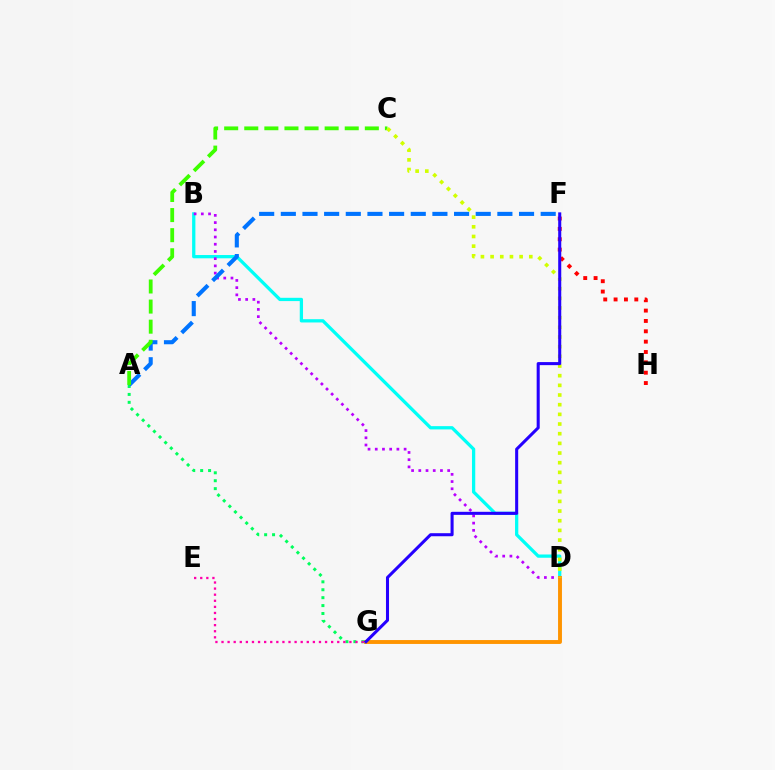{('A', 'G'): [{'color': '#00ff5c', 'line_style': 'dotted', 'thickness': 2.15}], ('B', 'D'): [{'color': '#00fff6', 'line_style': 'solid', 'thickness': 2.36}, {'color': '#b900ff', 'line_style': 'dotted', 'thickness': 1.96}], ('A', 'F'): [{'color': '#0074ff', 'line_style': 'dashed', 'thickness': 2.94}], ('A', 'C'): [{'color': '#3dff00', 'line_style': 'dashed', 'thickness': 2.73}], ('D', 'G'): [{'color': '#ff9400', 'line_style': 'solid', 'thickness': 2.81}], ('F', 'H'): [{'color': '#ff0000', 'line_style': 'dotted', 'thickness': 2.81}], ('E', 'G'): [{'color': '#ff00ac', 'line_style': 'dotted', 'thickness': 1.65}], ('C', 'D'): [{'color': '#d1ff00', 'line_style': 'dotted', 'thickness': 2.63}], ('F', 'G'): [{'color': '#2500ff', 'line_style': 'solid', 'thickness': 2.2}]}